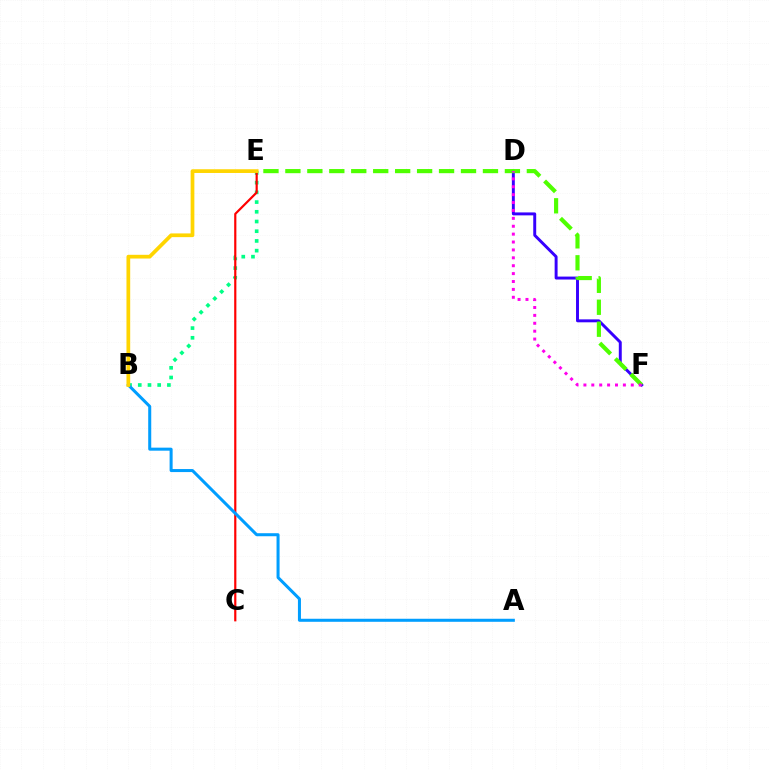{('D', 'F'): [{'color': '#3700ff', 'line_style': 'solid', 'thickness': 2.12}, {'color': '#ff00ed', 'line_style': 'dotted', 'thickness': 2.15}], ('E', 'F'): [{'color': '#4fff00', 'line_style': 'dashed', 'thickness': 2.98}], ('B', 'E'): [{'color': '#00ff86', 'line_style': 'dotted', 'thickness': 2.64}, {'color': '#ffd500', 'line_style': 'solid', 'thickness': 2.68}], ('C', 'E'): [{'color': '#ff0000', 'line_style': 'solid', 'thickness': 1.58}], ('A', 'B'): [{'color': '#009eff', 'line_style': 'solid', 'thickness': 2.18}]}